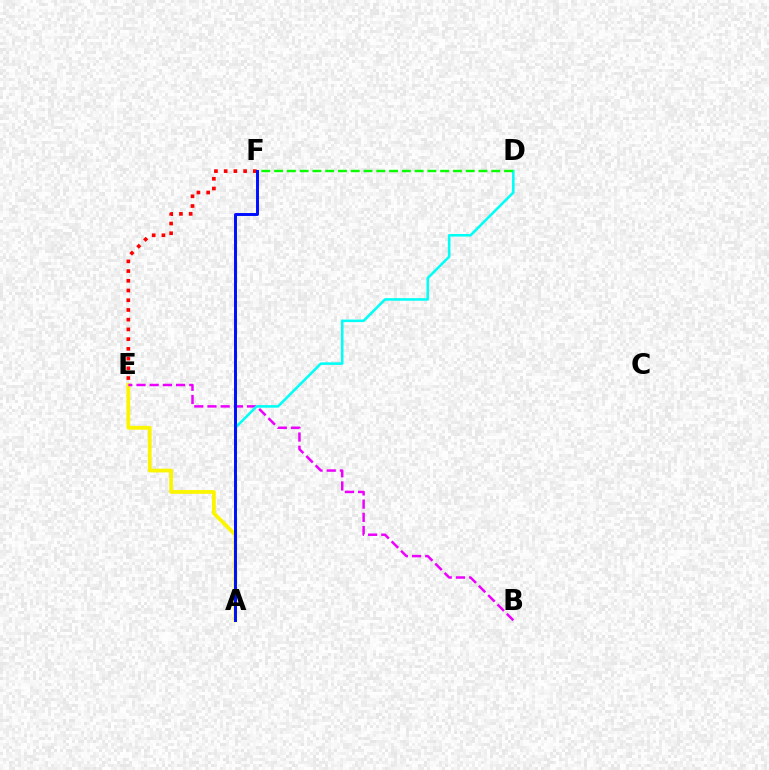{('A', 'E'): [{'color': '#fcf500', 'line_style': 'solid', 'thickness': 2.71}], ('E', 'F'): [{'color': '#ff0000', 'line_style': 'dotted', 'thickness': 2.64}], ('B', 'E'): [{'color': '#ee00ff', 'line_style': 'dashed', 'thickness': 1.79}], ('A', 'D'): [{'color': '#00fff6', 'line_style': 'solid', 'thickness': 1.84}], ('D', 'F'): [{'color': '#08ff00', 'line_style': 'dashed', 'thickness': 1.74}], ('A', 'F'): [{'color': '#0010ff', 'line_style': 'solid', 'thickness': 2.13}]}